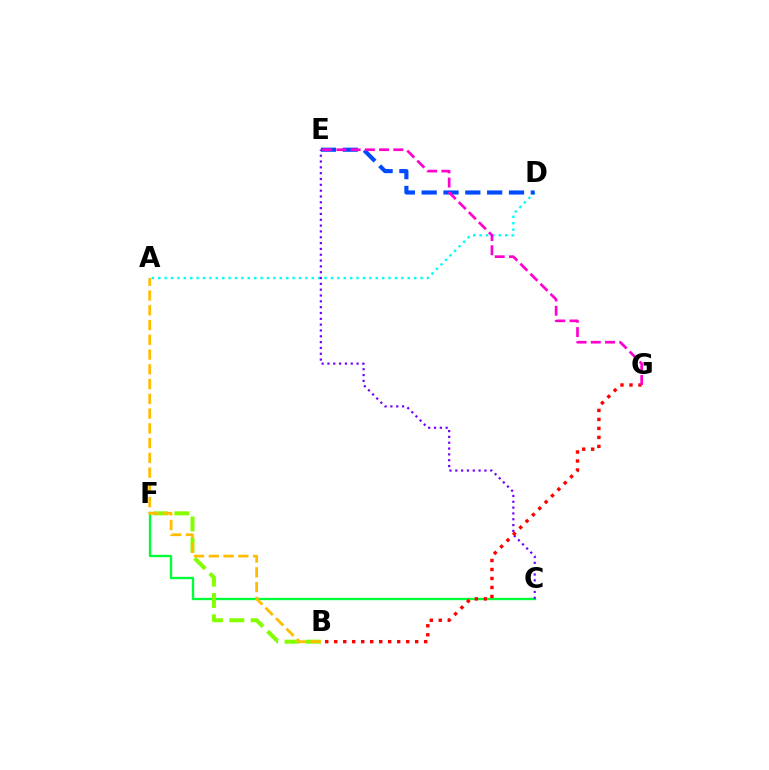{('C', 'F'): [{'color': '#00ff39', 'line_style': 'solid', 'thickness': 1.69}], ('B', 'F'): [{'color': '#84ff00', 'line_style': 'dashed', 'thickness': 2.9}], ('A', 'B'): [{'color': '#ffbd00', 'line_style': 'dashed', 'thickness': 2.0}], ('A', 'D'): [{'color': '#00fff6', 'line_style': 'dotted', 'thickness': 1.74}], ('C', 'E'): [{'color': '#7200ff', 'line_style': 'dotted', 'thickness': 1.58}], ('D', 'E'): [{'color': '#004bff', 'line_style': 'dashed', 'thickness': 2.97}], ('B', 'G'): [{'color': '#ff0000', 'line_style': 'dotted', 'thickness': 2.44}], ('E', 'G'): [{'color': '#ff00cf', 'line_style': 'dashed', 'thickness': 1.93}]}